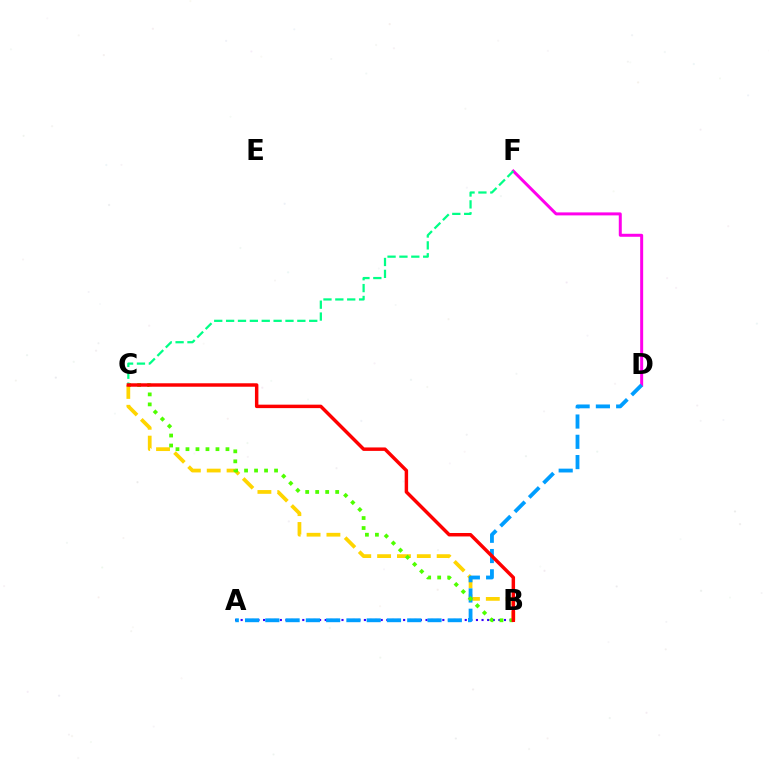{('B', 'C'): [{'color': '#ffd500', 'line_style': 'dashed', 'thickness': 2.7}, {'color': '#4fff00', 'line_style': 'dotted', 'thickness': 2.72}, {'color': '#ff0000', 'line_style': 'solid', 'thickness': 2.49}], ('A', 'B'): [{'color': '#3700ff', 'line_style': 'dotted', 'thickness': 1.52}], ('D', 'F'): [{'color': '#ff00ed', 'line_style': 'solid', 'thickness': 2.15}], ('A', 'D'): [{'color': '#009eff', 'line_style': 'dashed', 'thickness': 2.75}], ('C', 'F'): [{'color': '#00ff86', 'line_style': 'dashed', 'thickness': 1.61}]}